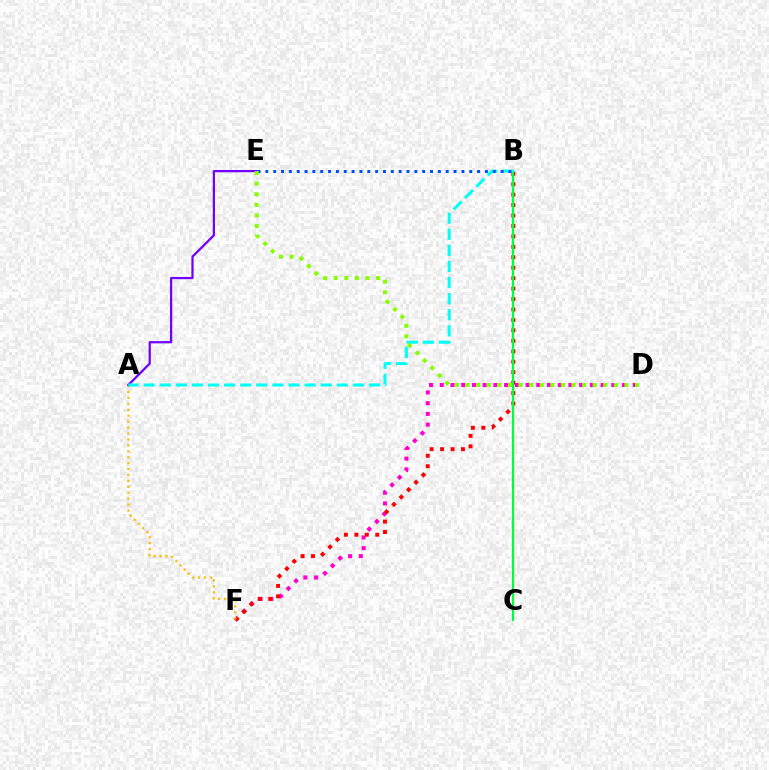{('D', 'F'): [{'color': '#ff00cf', 'line_style': 'dotted', 'thickness': 2.91}], ('B', 'F'): [{'color': '#ff0000', 'line_style': 'dotted', 'thickness': 2.84}], ('B', 'C'): [{'color': '#00ff39', 'line_style': 'solid', 'thickness': 1.58}], ('A', 'F'): [{'color': '#ffbd00', 'line_style': 'dotted', 'thickness': 1.61}], ('A', 'E'): [{'color': '#7200ff', 'line_style': 'solid', 'thickness': 1.62}], ('A', 'B'): [{'color': '#00fff6', 'line_style': 'dashed', 'thickness': 2.19}], ('B', 'E'): [{'color': '#004bff', 'line_style': 'dotted', 'thickness': 2.13}], ('D', 'E'): [{'color': '#84ff00', 'line_style': 'dotted', 'thickness': 2.88}]}